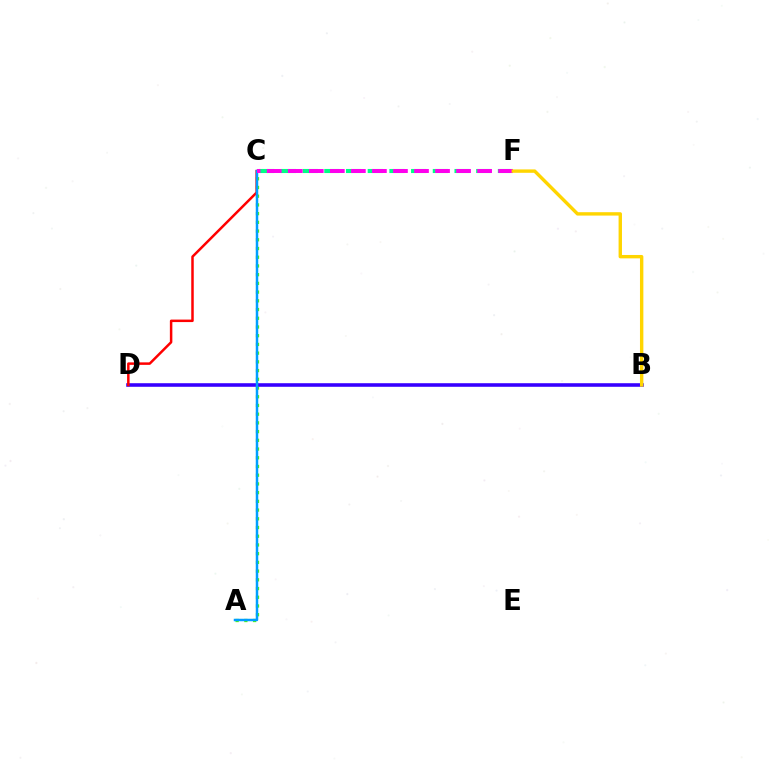{('A', 'C'): [{'color': '#4fff00', 'line_style': 'dotted', 'thickness': 2.37}, {'color': '#009eff', 'line_style': 'solid', 'thickness': 1.8}], ('C', 'F'): [{'color': '#00ff86', 'line_style': 'dashed', 'thickness': 2.95}, {'color': '#ff00ed', 'line_style': 'dashed', 'thickness': 2.86}], ('B', 'D'): [{'color': '#3700ff', 'line_style': 'solid', 'thickness': 2.58}], ('C', 'D'): [{'color': '#ff0000', 'line_style': 'solid', 'thickness': 1.8}], ('B', 'F'): [{'color': '#ffd500', 'line_style': 'solid', 'thickness': 2.44}]}